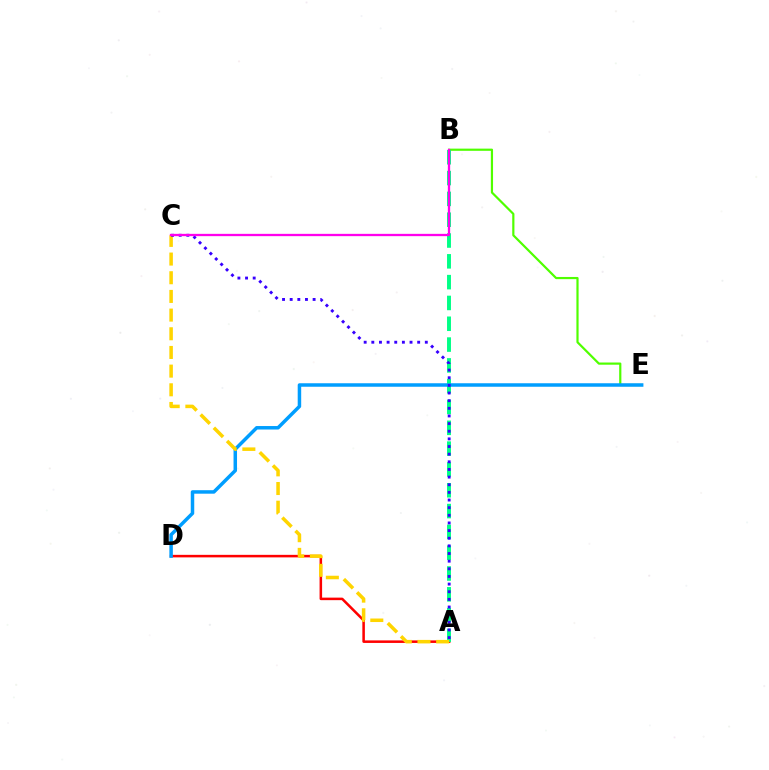{('A', 'D'): [{'color': '#ff0000', 'line_style': 'solid', 'thickness': 1.83}], ('B', 'E'): [{'color': '#4fff00', 'line_style': 'solid', 'thickness': 1.58}], ('A', 'B'): [{'color': '#00ff86', 'line_style': 'dashed', 'thickness': 2.83}], ('D', 'E'): [{'color': '#009eff', 'line_style': 'solid', 'thickness': 2.51}], ('A', 'C'): [{'color': '#ffd500', 'line_style': 'dashed', 'thickness': 2.54}, {'color': '#3700ff', 'line_style': 'dotted', 'thickness': 2.08}], ('B', 'C'): [{'color': '#ff00ed', 'line_style': 'solid', 'thickness': 1.66}]}